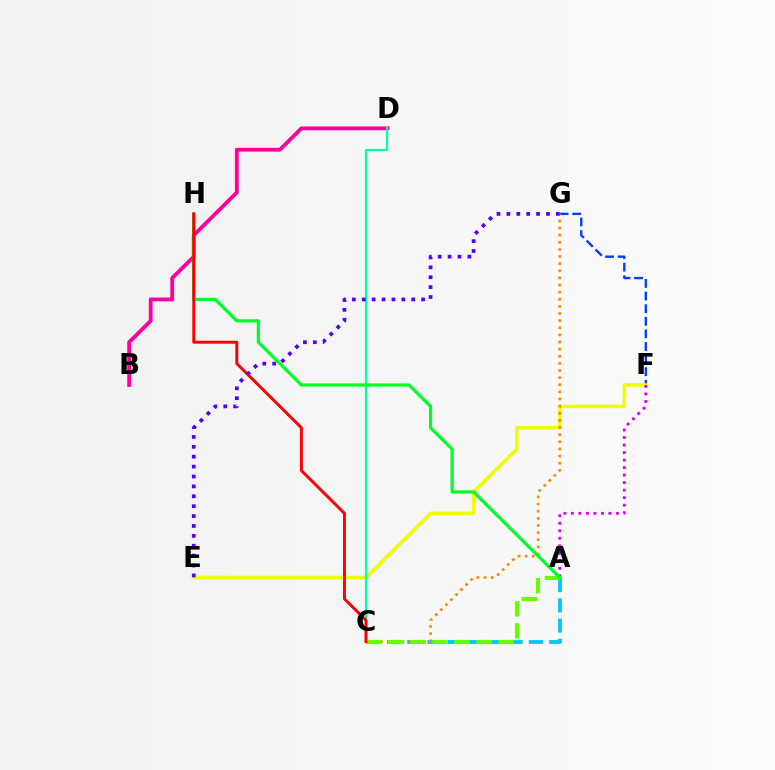{('F', 'G'): [{'color': '#003fff', 'line_style': 'dashed', 'thickness': 1.71}], ('B', 'D'): [{'color': '#ff00a0', 'line_style': 'solid', 'thickness': 2.75}], ('E', 'F'): [{'color': '#eeff00', 'line_style': 'solid', 'thickness': 2.55}], ('A', 'C'): [{'color': '#00c7ff', 'line_style': 'dashed', 'thickness': 2.75}, {'color': '#66ff00', 'line_style': 'dashed', 'thickness': 2.99}], ('C', 'D'): [{'color': '#00ffaf', 'line_style': 'solid', 'thickness': 1.6}], ('C', 'G'): [{'color': '#ff8800', 'line_style': 'dotted', 'thickness': 1.94}], ('A', 'F'): [{'color': '#d600ff', 'line_style': 'dotted', 'thickness': 2.04}], ('A', 'H'): [{'color': '#00ff27', 'line_style': 'solid', 'thickness': 2.3}], ('C', 'H'): [{'color': '#ff0000', 'line_style': 'solid', 'thickness': 2.11}], ('E', 'G'): [{'color': '#4f00ff', 'line_style': 'dotted', 'thickness': 2.69}]}